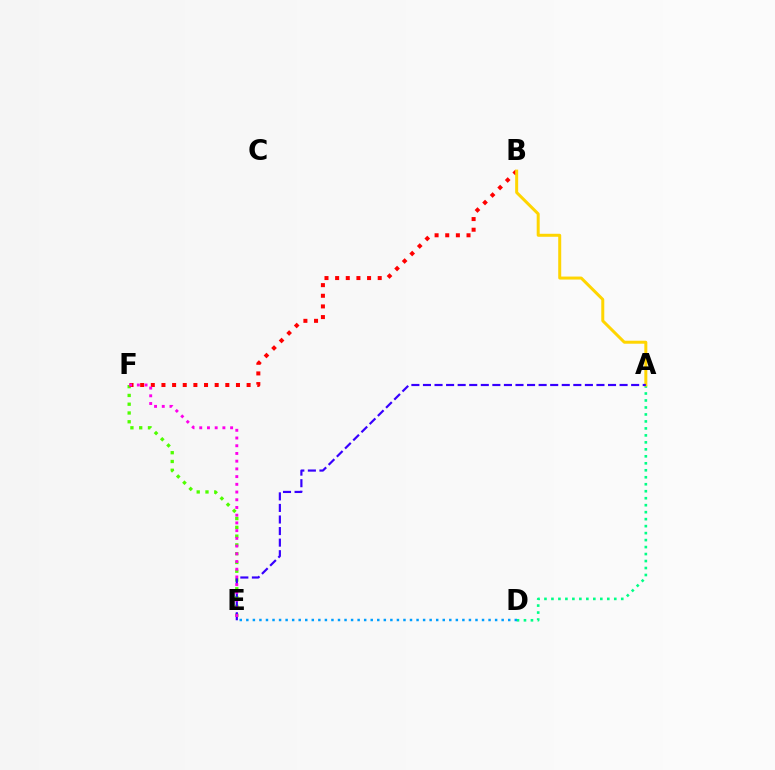{('A', 'D'): [{'color': '#00ff86', 'line_style': 'dotted', 'thickness': 1.9}], ('E', 'F'): [{'color': '#4fff00', 'line_style': 'dotted', 'thickness': 2.38}, {'color': '#ff00ed', 'line_style': 'dotted', 'thickness': 2.1}], ('B', 'F'): [{'color': '#ff0000', 'line_style': 'dotted', 'thickness': 2.89}], ('A', 'B'): [{'color': '#ffd500', 'line_style': 'solid', 'thickness': 2.16}], ('A', 'E'): [{'color': '#3700ff', 'line_style': 'dashed', 'thickness': 1.57}], ('D', 'E'): [{'color': '#009eff', 'line_style': 'dotted', 'thickness': 1.78}]}